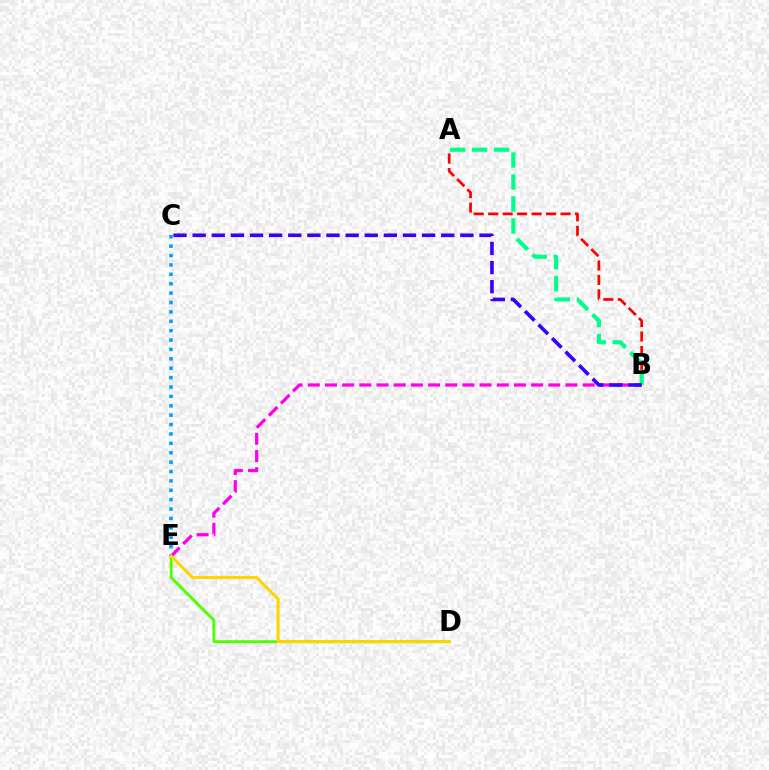{('A', 'B'): [{'color': '#ff0000', 'line_style': 'dashed', 'thickness': 1.97}, {'color': '#00ff86', 'line_style': 'dashed', 'thickness': 2.99}], ('D', 'E'): [{'color': '#4fff00', 'line_style': 'solid', 'thickness': 2.07}, {'color': '#ffd500', 'line_style': 'solid', 'thickness': 2.2}], ('C', 'E'): [{'color': '#009eff', 'line_style': 'dotted', 'thickness': 2.55}], ('B', 'E'): [{'color': '#ff00ed', 'line_style': 'dashed', 'thickness': 2.33}], ('B', 'C'): [{'color': '#3700ff', 'line_style': 'dashed', 'thickness': 2.6}]}